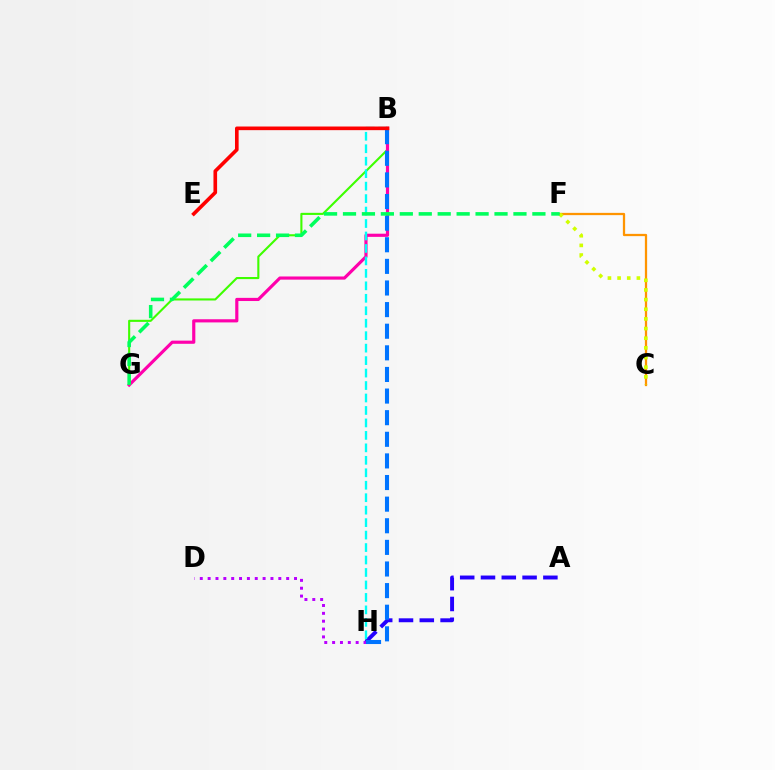{('C', 'F'): [{'color': '#ff9400', 'line_style': 'solid', 'thickness': 1.63}, {'color': '#d1ff00', 'line_style': 'dotted', 'thickness': 2.62}], ('D', 'H'): [{'color': '#b900ff', 'line_style': 'dotted', 'thickness': 2.13}], ('B', 'G'): [{'color': '#3dff00', 'line_style': 'solid', 'thickness': 1.52}, {'color': '#ff00ac', 'line_style': 'solid', 'thickness': 2.28}], ('A', 'H'): [{'color': '#2500ff', 'line_style': 'dashed', 'thickness': 2.83}], ('B', 'H'): [{'color': '#0074ff', 'line_style': 'dashed', 'thickness': 2.94}, {'color': '#00fff6', 'line_style': 'dashed', 'thickness': 1.69}], ('F', 'G'): [{'color': '#00ff5c', 'line_style': 'dashed', 'thickness': 2.57}], ('B', 'E'): [{'color': '#ff0000', 'line_style': 'solid', 'thickness': 2.62}]}